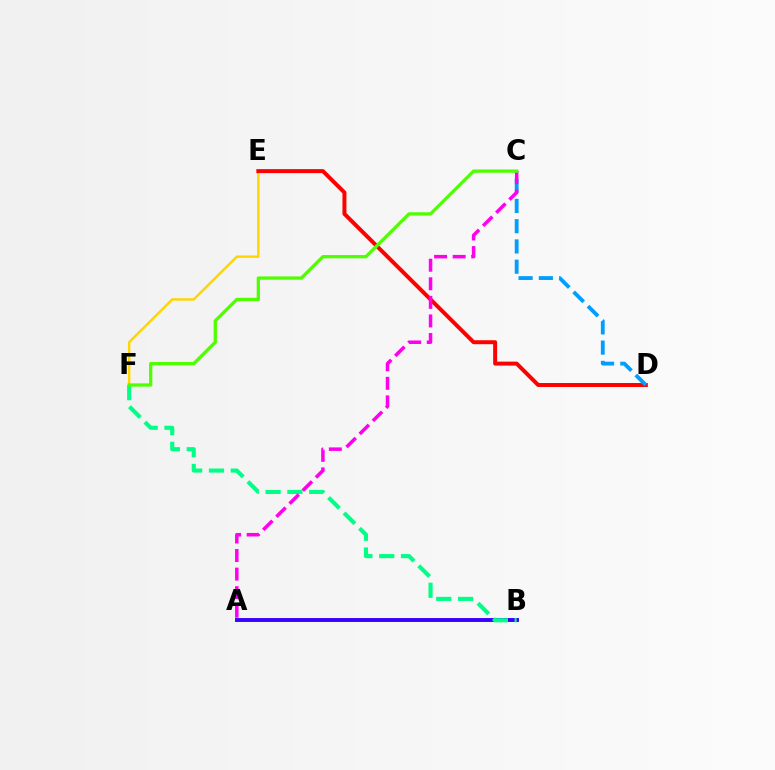{('E', 'F'): [{'color': '#ffd500', 'line_style': 'solid', 'thickness': 1.76}], ('A', 'B'): [{'color': '#3700ff', 'line_style': 'solid', 'thickness': 2.8}], ('B', 'F'): [{'color': '#00ff86', 'line_style': 'dashed', 'thickness': 2.96}], ('D', 'E'): [{'color': '#ff0000', 'line_style': 'solid', 'thickness': 2.86}], ('C', 'D'): [{'color': '#009eff', 'line_style': 'dashed', 'thickness': 2.75}], ('A', 'C'): [{'color': '#ff00ed', 'line_style': 'dashed', 'thickness': 2.52}], ('C', 'F'): [{'color': '#4fff00', 'line_style': 'solid', 'thickness': 2.35}]}